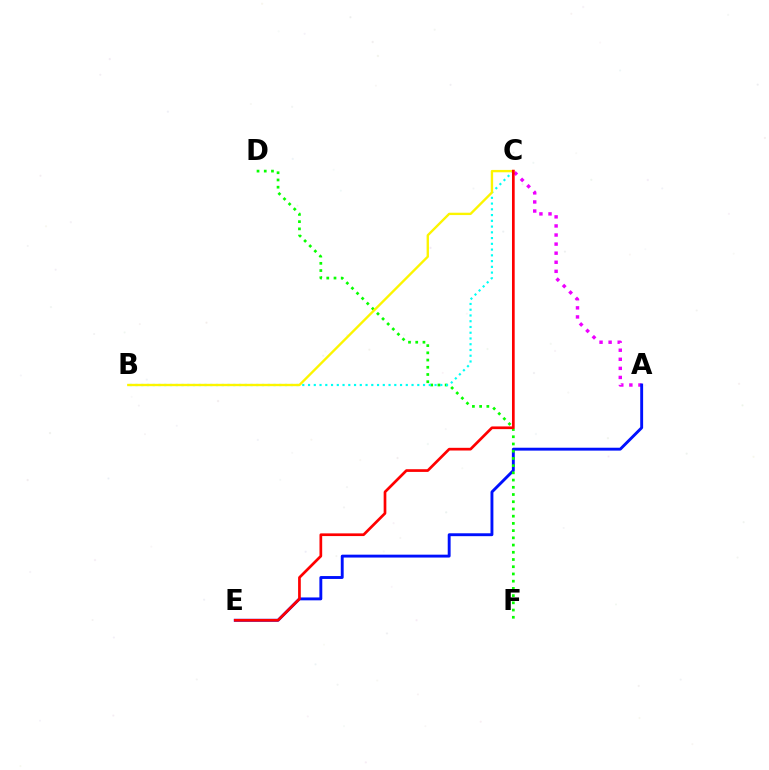{('A', 'C'): [{'color': '#ee00ff', 'line_style': 'dotted', 'thickness': 2.47}], ('A', 'E'): [{'color': '#0010ff', 'line_style': 'solid', 'thickness': 2.08}], ('D', 'F'): [{'color': '#08ff00', 'line_style': 'dotted', 'thickness': 1.96}], ('B', 'C'): [{'color': '#00fff6', 'line_style': 'dotted', 'thickness': 1.56}, {'color': '#fcf500', 'line_style': 'solid', 'thickness': 1.7}], ('C', 'E'): [{'color': '#ff0000', 'line_style': 'solid', 'thickness': 1.94}]}